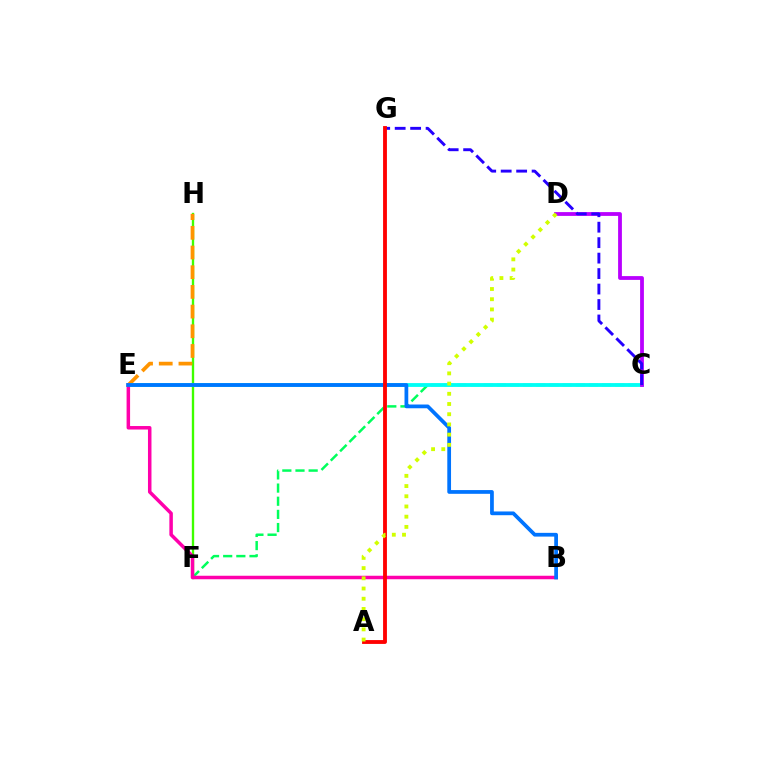{('F', 'H'): [{'color': '#3dff00', 'line_style': 'solid', 'thickness': 1.7}], ('C', 'F'): [{'color': '#00ff5c', 'line_style': 'dashed', 'thickness': 1.79}], ('E', 'H'): [{'color': '#ff9400', 'line_style': 'dashed', 'thickness': 2.68}], ('C', 'E'): [{'color': '#00fff6', 'line_style': 'solid', 'thickness': 2.75}], ('C', 'D'): [{'color': '#b900ff', 'line_style': 'solid', 'thickness': 2.74}], ('C', 'G'): [{'color': '#2500ff', 'line_style': 'dashed', 'thickness': 2.1}], ('B', 'E'): [{'color': '#ff00ac', 'line_style': 'solid', 'thickness': 2.52}, {'color': '#0074ff', 'line_style': 'solid', 'thickness': 2.69}], ('A', 'G'): [{'color': '#ff0000', 'line_style': 'solid', 'thickness': 2.77}], ('A', 'D'): [{'color': '#d1ff00', 'line_style': 'dotted', 'thickness': 2.77}]}